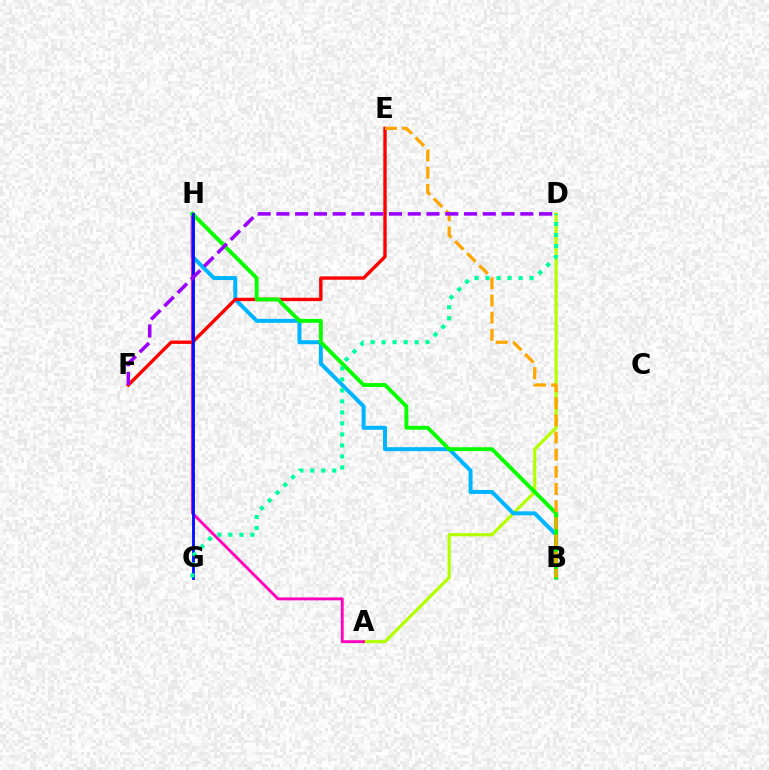{('A', 'D'): [{'color': '#b3ff00', 'line_style': 'solid', 'thickness': 2.28}], ('B', 'H'): [{'color': '#00b5ff', 'line_style': 'solid', 'thickness': 2.87}, {'color': '#08ff00', 'line_style': 'solid', 'thickness': 2.81}], ('A', 'H'): [{'color': '#ff00bd', 'line_style': 'solid', 'thickness': 2.07}], ('E', 'F'): [{'color': '#ff0000', 'line_style': 'solid', 'thickness': 2.42}], ('G', 'H'): [{'color': '#0010ff', 'line_style': 'solid', 'thickness': 2.05}], ('D', 'G'): [{'color': '#00ff9d', 'line_style': 'dotted', 'thickness': 2.99}], ('B', 'E'): [{'color': '#ffa500', 'line_style': 'dashed', 'thickness': 2.33}], ('D', 'F'): [{'color': '#9b00ff', 'line_style': 'dashed', 'thickness': 2.55}]}